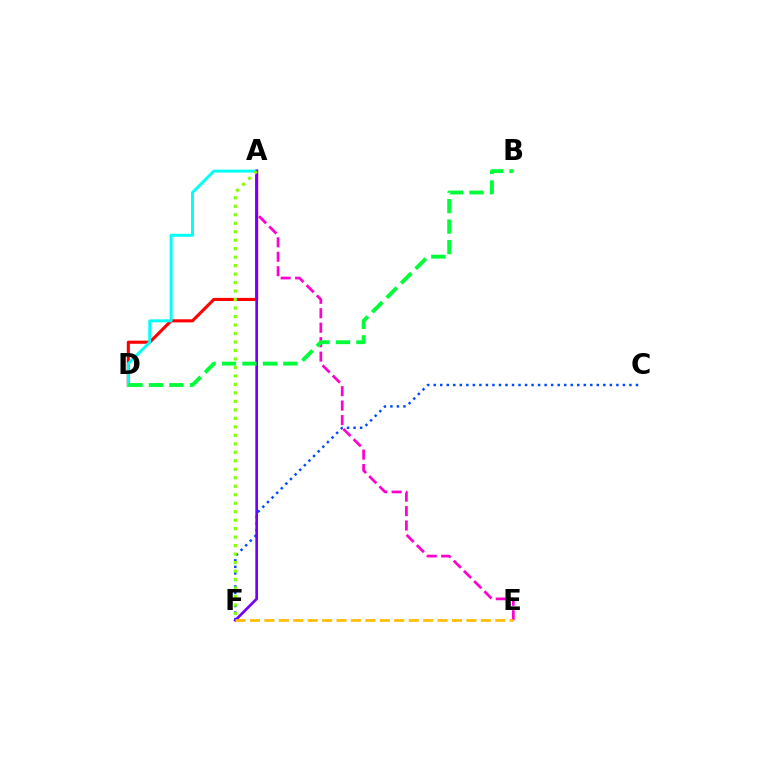{('A', 'D'): [{'color': '#ff0000', 'line_style': 'solid', 'thickness': 2.23}, {'color': '#00fff6', 'line_style': 'solid', 'thickness': 2.12}], ('C', 'F'): [{'color': '#004bff', 'line_style': 'dotted', 'thickness': 1.77}], ('A', 'E'): [{'color': '#ff00cf', 'line_style': 'dashed', 'thickness': 1.96}], ('A', 'F'): [{'color': '#7200ff', 'line_style': 'solid', 'thickness': 1.94}, {'color': '#84ff00', 'line_style': 'dotted', 'thickness': 2.3}], ('E', 'F'): [{'color': '#ffbd00', 'line_style': 'dashed', 'thickness': 1.96}], ('B', 'D'): [{'color': '#00ff39', 'line_style': 'dashed', 'thickness': 2.78}]}